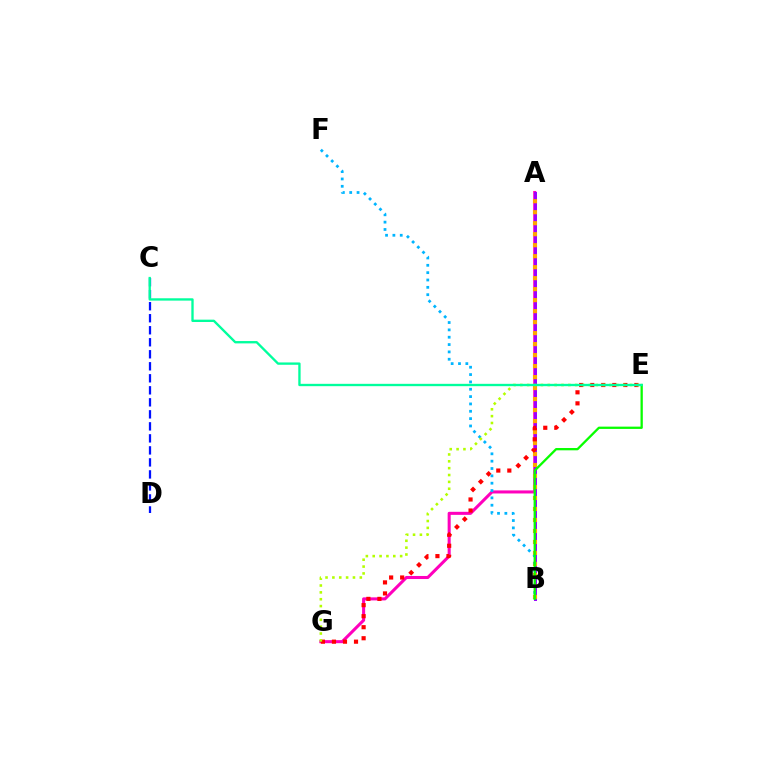{('A', 'G'): [{'color': '#ff00bd', 'line_style': 'solid', 'thickness': 2.2}], ('A', 'B'): [{'color': '#9b00ff', 'line_style': 'solid', 'thickness': 2.14}, {'color': '#ffa500', 'line_style': 'dotted', 'thickness': 2.99}], ('E', 'G'): [{'color': '#ff0000', 'line_style': 'dotted', 'thickness': 3.0}, {'color': '#b3ff00', 'line_style': 'dotted', 'thickness': 1.86}], ('B', 'F'): [{'color': '#00b5ff', 'line_style': 'dotted', 'thickness': 1.99}], ('C', 'D'): [{'color': '#0010ff', 'line_style': 'dashed', 'thickness': 1.63}], ('B', 'E'): [{'color': '#08ff00', 'line_style': 'solid', 'thickness': 1.65}], ('C', 'E'): [{'color': '#00ff9d', 'line_style': 'solid', 'thickness': 1.69}]}